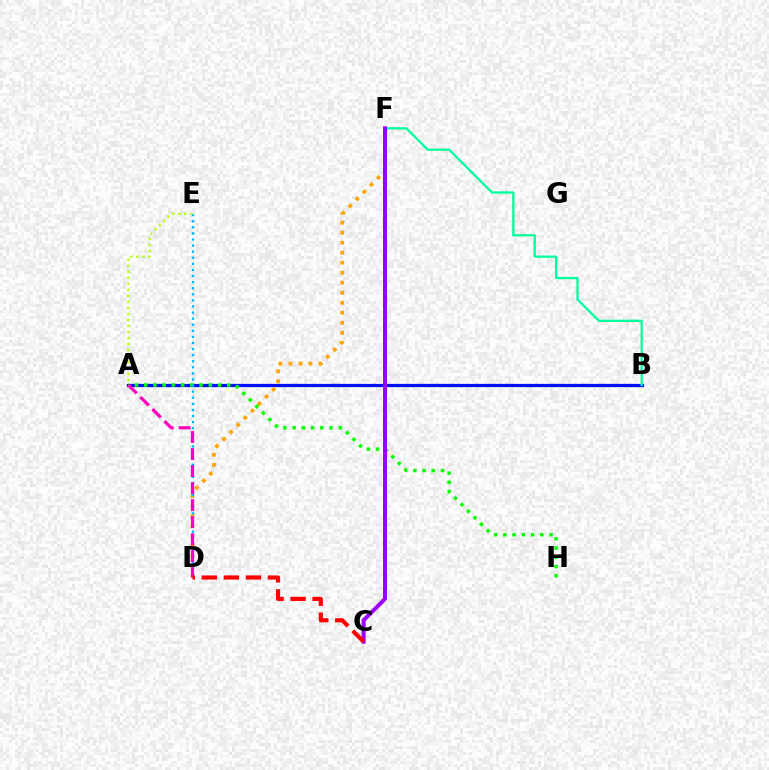{('A', 'B'): [{'color': '#0010ff', 'line_style': 'solid', 'thickness': 2.33}], ('D', 'F'): [{'color': '#ffa500', 'line_style': 'dotted', 'thickness': 2.72}], ('A', 'H'): [{'color': '#08ff00', 'line_style': 'dotted', 'thickness': 2.51}], ('D', 'E'): [{'color': '#00b5ff', 'line_style': 'dotted', 'thickness': 1.65}], ('B', 'F'): [{'color': '#00ff9d', 'line_style': 'solid', 'thickness': 1.64}], ('C', 'F'): [{'color': '#9b00ff', 'line_style': 'solid', 'thickness': 2.86}], ('A', 'E'): [{'color': '#b3ff00', 'line_style': 'dotted', 'thickness': 1.64}], ('A', 'D'): [{'color': '#ff00bd', 'line_style': 'dashed', 'thickness': 2.31}], ('C', 'D'): [{'color': '#ff0000', 'line_style': 'dashed', 'thickness': 2.99}]}